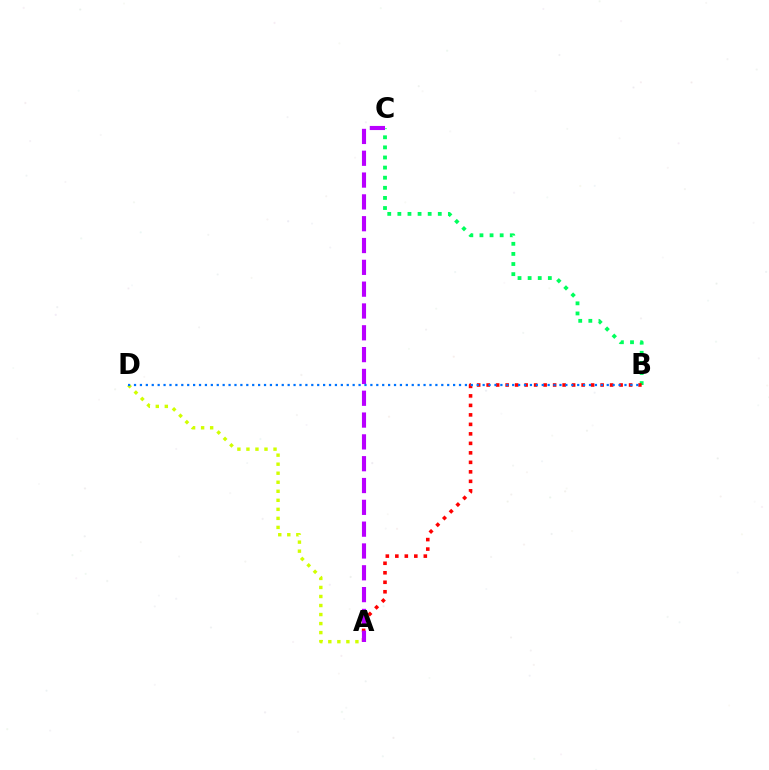{('A', 'D'): [{'color': '#d1ff00', 'line_style': 'dotted', 'thickness': 2.45}], ('B', 'C'): [{'color': '#00ff5c', 'line_style': 'dotted', 'thickness': 2.75}], ('A', 'B'): [{'color': '#ff0000', 'line_style': 'dotted', 'thickness': 2.58}], ('A', 'C'): [{'color': '#b900ff', 'line_style': 'dashed', 'thickness': 2.96}], ('B', 'D'): [{'color': '#0074ff', 'line_style': 'dotted', 'thickness': 1.61}]}